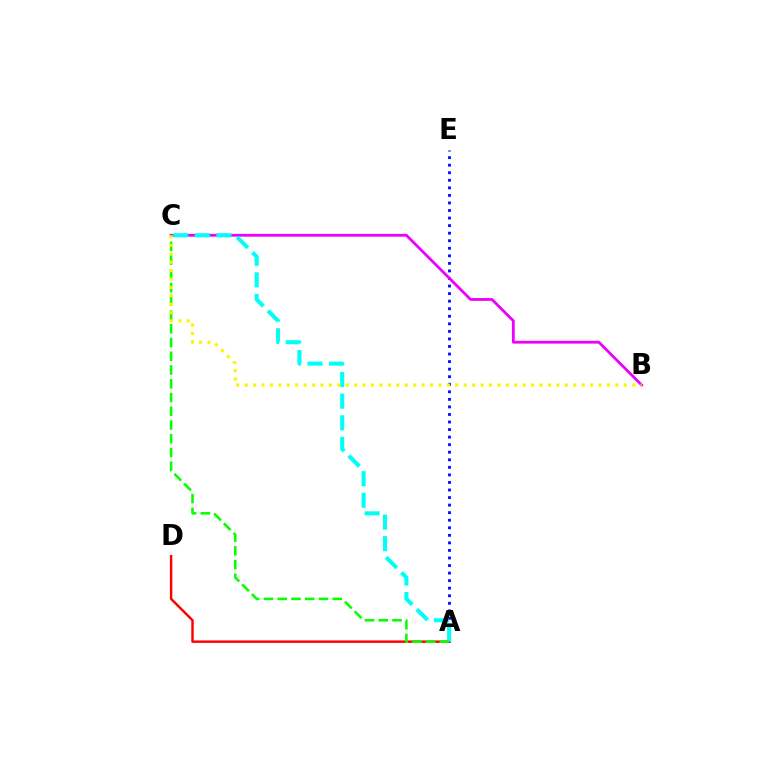{('A', 'E'): [{'color': '#0010ff', 'line_style': 'dotted', 'thickness': 2.05}], ('B', 'C'): [{'color': '#ee00ff', 'line_style': 'solid', 'thickness': 2.02}, {'color': '#fcf500', 'line_style': 'dotted', 'thickness': 2.29}], ('A', 'D'): [{'color': '#ff0000', 'line_style': 'solid', 'thickness': 1.76}], ('A', 'C'): [{'color': '#00fff6', 'line_style': 'dashed', 'thickness': 2.93}, {'color': '#08ff00', 'line_style': 'dashed', 'thickness': 1.87}]}